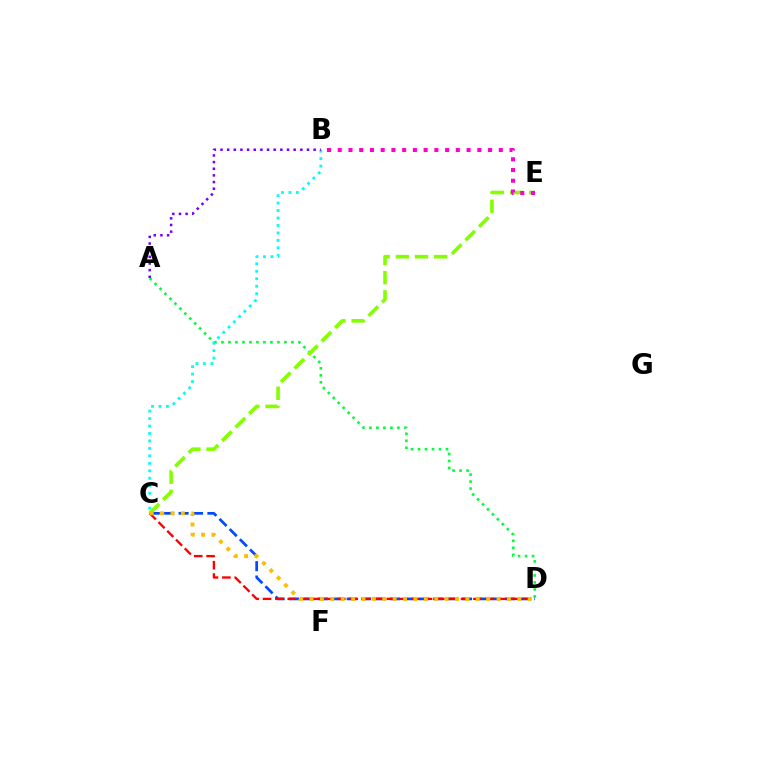{('C', 'D'): [{'color': '#004bff', 'line_style': 'dashed', 'thickness': 1.96}, {'color': '#ff0000', 'line_style': 'dashed', 'thickness': 1.68}, {'color': '#ffbd00', 'line_style': 'dotted', 'thickness': 2.82}], ('A', 'D'): [{'color': '#00ff39', 'line_style': 'dotted', 'thickness': 1.9}], ('C', 'E'): [{'color': '#84ff00', 'line_style': 'dashed', 'thickness': 2.6}], ('B', 'C'): [{'color': '#00fff6', 'line_style': 'dotted', 'thickness': 2.03}], ('B', 'E'): [{'color': '#ff00cf', 'line_style': 'dotted', 'thickness': 2.92}], ('A', 'B'): [{'color': '#7200ff', 'line_style': 'dotted', 'thickness': 1.81}]}